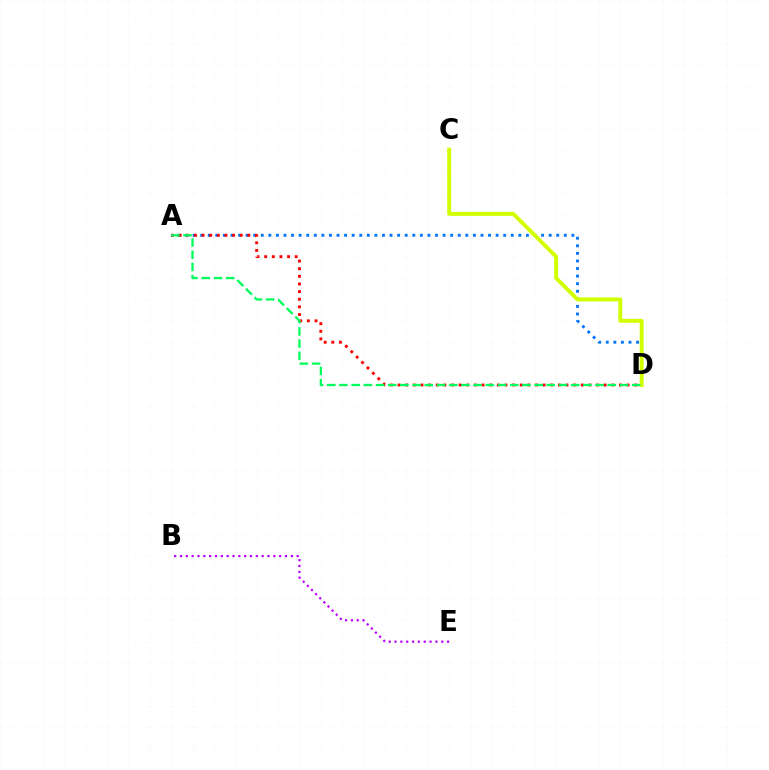{('A', 'D'): [{'color': '#0074ff', 'line_style': 'dotted', 'thickness': 2.06}, {'color': '#ff0000', 'line_style': 'dotted', 'thickness': 2.07}, {'color': '#00ff5c', 'line_style': 'dashed', 'thickness': 1.66}], ('B', 'E'): [{'color': '#b900ff', 'line_style': 'dotted', 'thickness': 1.59}], ('C', 'D'): [{'color': '#d1ff00', 'line_style': 'solid', 'thickness': 2.83}]}